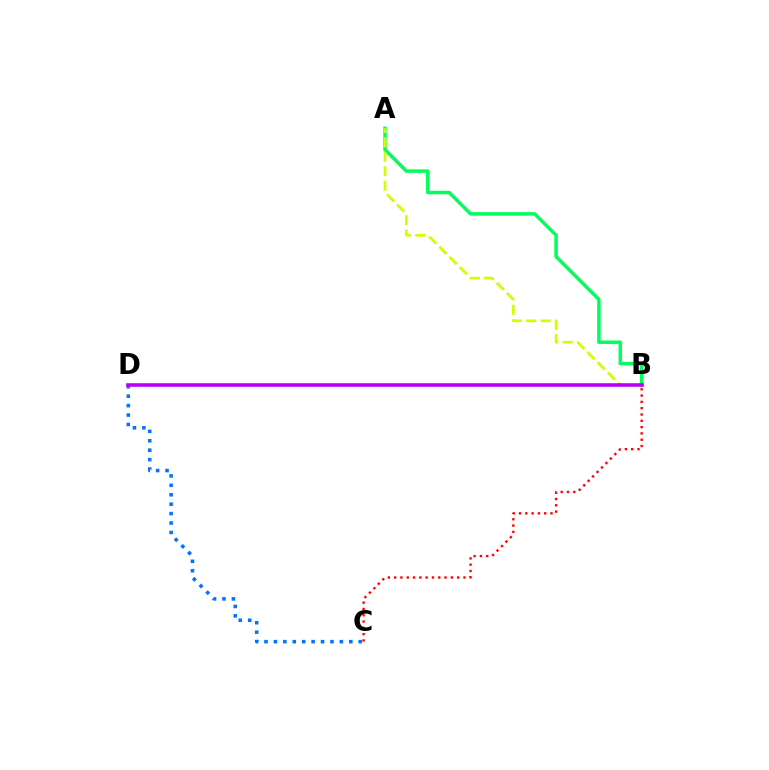{('A', 'B'): [{'color': '#00ff5c', 'line_style': 'solid', 'thickness': 2.51}, {'color': '#d1ff00', 'line_style': 'dashed', 'thickness': 1.96}], ('C', 'D'): [{'color': '#0074ff', 'line_style': 'dotted', 'thickness': 2.56}], ('B', 'D'): [{'color': '#b900ff', 'line_style': 'solid', 'thickness': 2.58}], ('B', 'C'): [{'color': '#ff0000', 'line_style': 'dotted', 'thickness': 1.71}]}